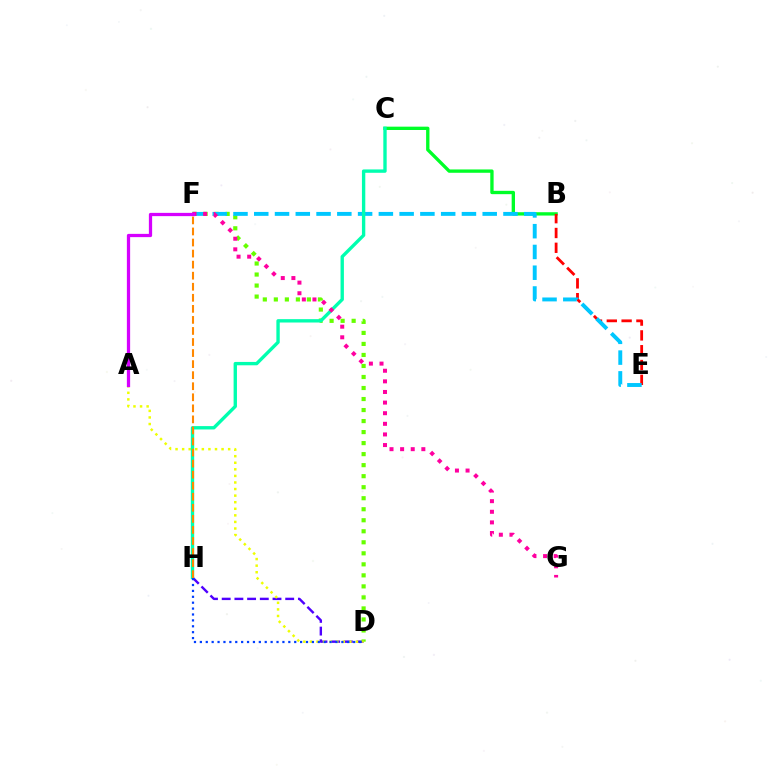{('D', 'H'): [{'color': '#4f00ff', 'line_style': 'dashed', 'thickness': 1.73}, {'color': '#003fff', 'line_style': 'dotted', 'thickness': 1.6}], ('D', 'F'): [{'color': '#66ff00', 'line_style': 'dotted', 'thickness': 2.99}], ('A', 'D'): [{'color': '#eeff00', 'line_style': 'dotted', 'thickness': 1.79}], ('B', 'C'): [{'color': '#00ff27', 'line_style': 'solid', 'thickness': 2.4}], ('B', 'E'): [{'color': '#ff0000', 'line_style': 'dashed', 'thickness': 2.01}], ('E', 'F'): [{'color': '#00c7ff', 'line_style': 'dashed', 'thickness': 2.82}], ('C', 'H'): [{'color': '#00ffaf', 'line_style': 'solid', 'thickness': 2.42}], ('F', 'G'): [{'color': '#ff00a0', 'line_style': 'dotted', 'thickness': 2.88}], ('F', 'H'): [{'color': '#ff8800', 'line_style': 'dashed', 'thickness': 1.5}], ('A', 'F'): [{'color': '#d600ff', 'line_style': 'solid', 'thickness': 2.34}]}